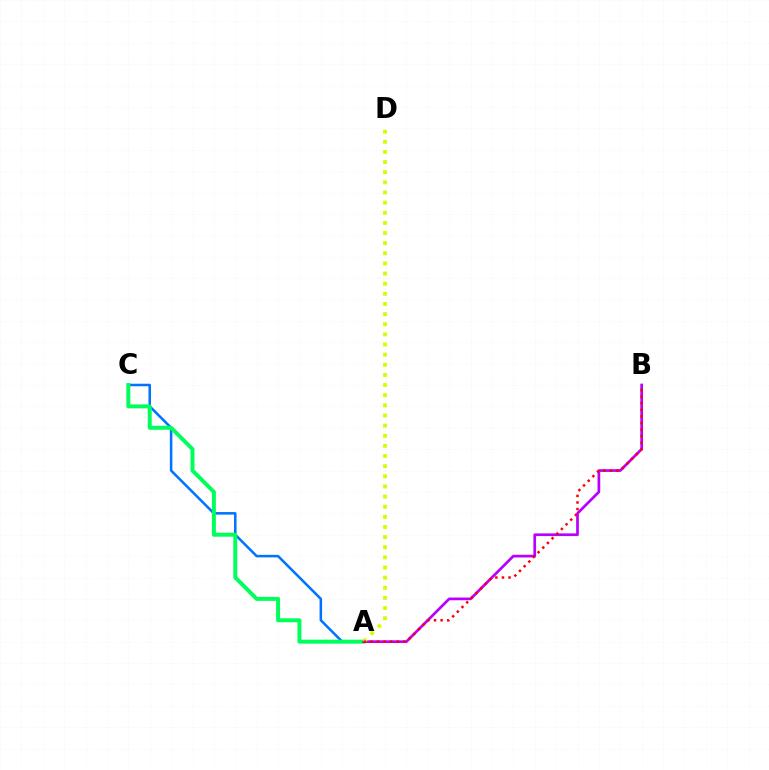{('A', 'C'): [{'color': '#0074ff', 'line_style': 'solid', 'thickness': 1.83}, {'color': '#00ff5c', 'line_style': 'solid', 'thickness': 2.85}], ('A', 'B'): [{'color': '#b900ff', 'line_style': 'solid', 'thickness': 1.95}, {'color': '#ff0000', 'line_style': 'dotted', 'thickness': 1.79}], ('A', 'D'): [{'color': '#d1ff00', 'line_style': 'dotted', 'thickness': 2.75}]}